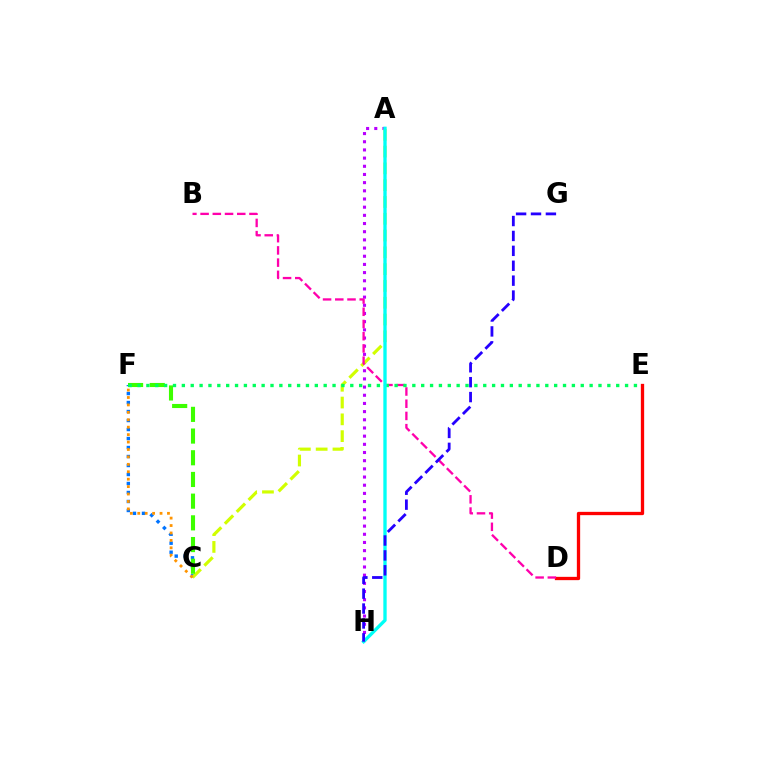{('C', 'F'): [{'color': '#0074ff', 'line_style': 'dotted', 'thickness': 2.44}, {'color': '#3dff00', 'line_style': 'dashed', 'thickness': 2.95}, {'color': '#ff9400', 'line_style': 'dotted', 'thickness': 2.02}], ('A', 'H'): [{'color': '#b900ff', 'line_style': 'dotted', 'thickness': 2.22}, {'color': '#00fff6', 'line_style': 'solid', 'thickness': 2.4}], ('A', 'C'): [{'color': '#d1ff00', 'line_style': 'dashed', 'thickness': 2.28}], ('D', 'E'): [{'color': '#ff0000', 'line_style': 'solid', 'thickness': 2.38}], ('B', 'D'): [{'color': '#ff00ac', 'line_style': 'dashed', 'thickness': 1.66}], ('E', 'F'): [{'color': '#00ff5c', 'line_style': 'dotted', 'thickness': 2.41}], ('G', 'H'): [{'color': '#2500ff', 'line_style': 'dashed', 'thickness': 2.02}]}